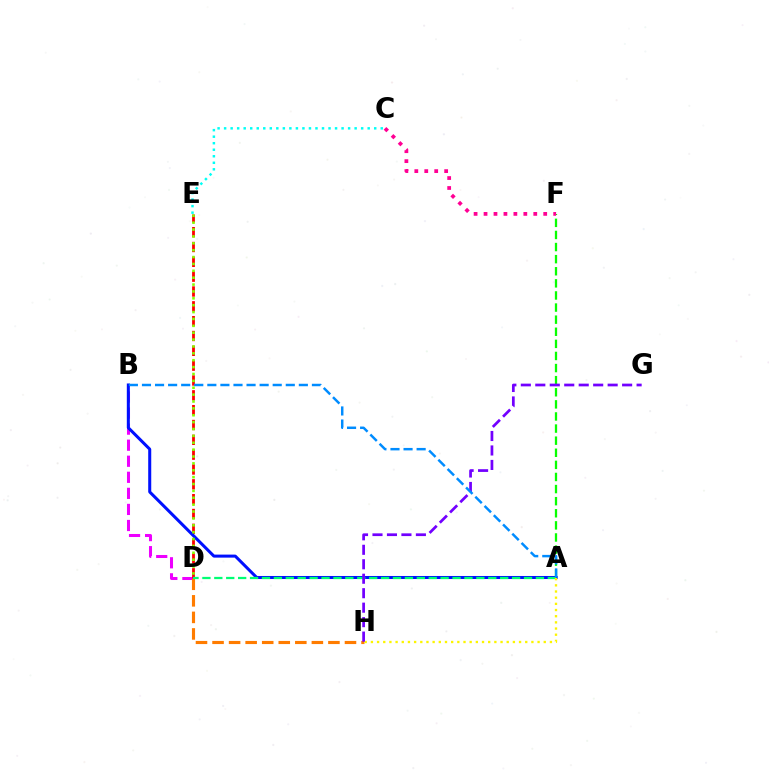{('B', 'D'): [{'color': '#ee00ff', 'line_style': 'dashed', 'thickness': 2.18}], ('D', 'H'): [{'color': '#ff7c00', 'line_style': 'dashed', 'thickness': 2.25}], ('D', 'E'): [{'color': '#ff0000', 'line_style': 'dashed', 'thickness': 2.02}, {'color': '#84ff00', 'line_style': 'dotted', 'thickness': 1.87}], ('C', 'E'): [{'color': '#00fff6', 'line_style': 'dotted', 'thickness': 1.77}], ('A', 'F'): [{'color': '#08ff00', 'line_style': 'dashed', 'thickness': 1.64}], ('A', 'B'): [{'color': '#0010ff', 'line_style': 'solid', 'thickness': 2.18}, {'color': '#008cff', 'line_style': 'dashed', 'thickness': 1.78}], ('A', 'D'): [{'color': '#00ff74', 'line_style': 'dashed', 'thickness': 1.62}], ('A', 'H'): [{'color': '#fcf500', 'line_style': 'dotted', 'thickness': 1.68}], ('G', 'H'): [{'color': '#7200ff', 'line_style': 'dashed', 'thickness': 1.97}], ('C', 'F'): [{'color': '#ff0094', 'line_style': 'dotted', 'thickness': 2.7}]}